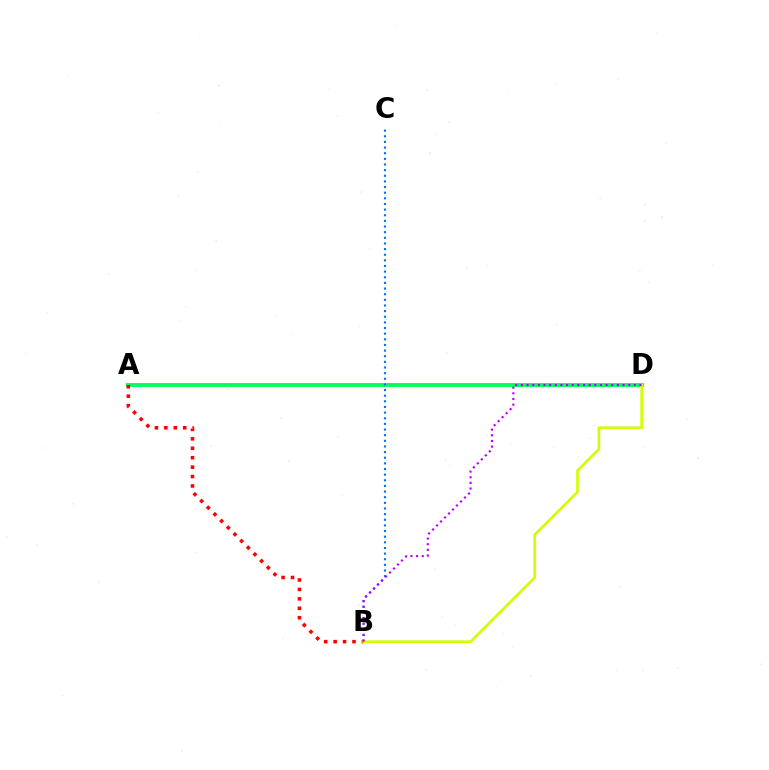{('A', 'D'): [{'color': '#00ff5c', 'line_style': 'solid', 'thickness': 2.79}], ('B', 'C'): [{'color': '#0074ff', 'line_style': 'dotted', 'thickness': 1.53}], ('A', 'B'): [{'color': '#ff0000', 'line_style': 'dotted', 'thickness': 2.56}], ('B', 'D'): [{'color': '#d1ff00', 'line_style': 'solid', 'thickness': 1.91}, {'color': '#b900ff', 'line_style': 'dotted', 'thickness': 1.53}]}